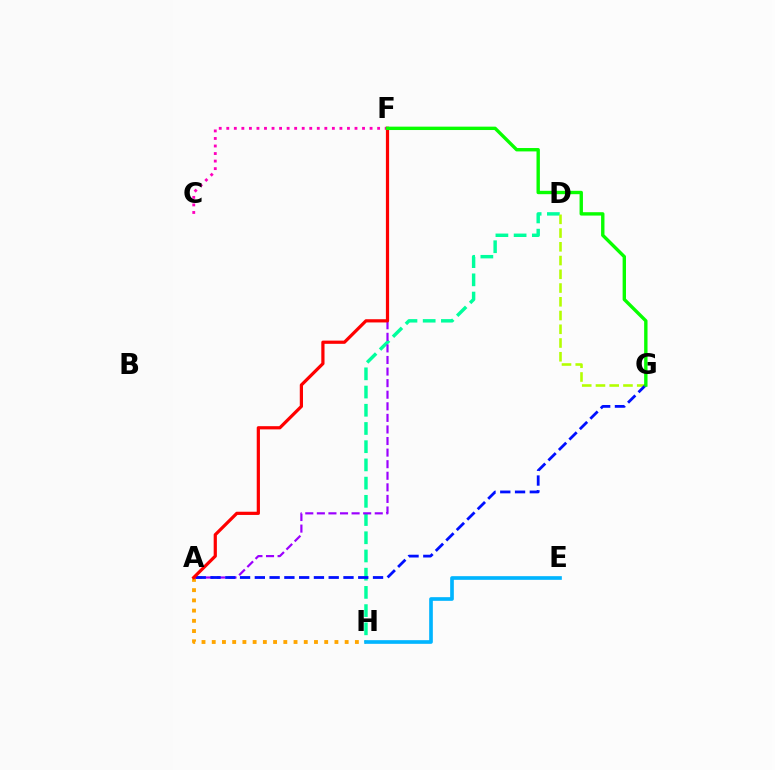{('D', 'H'): [{'color': '#00ff9d', 'line_style': 'dashed', 'thickness': 2.47}], ('A', 'H'): [{'color': '#ffa500', 'line_style': 'dotted', 'thickness': 2.78}], ('A', 'F'): [{'color': '#9b00ff', 'line_style': 'dashed', 'thickness': 1.57}, {'color': '#ff0000', 'line_style': 'solid', 'thickness': 2.31}], ('D', 'G'): [{'color': '#b3ff00', 'line_style': 'dashed', 'thickness': 1.87}], ('A', 'G'): [{'color': '#0010ff', 'line_style': 'dashed', 'thickness': 2.01}], ('C', 'F'): [{'color': '#ff00bd', 'line_style': 'dotted', 'thickness': 2.05}], ('F', 'G'): [{'color': '#08ff00', 'line_style': 'solid', 'thickness': 2.43}], ('E', 'H'): [{'color': '#00b5ff', 'line_style': 'solid', 'thickness': 2.64}]}